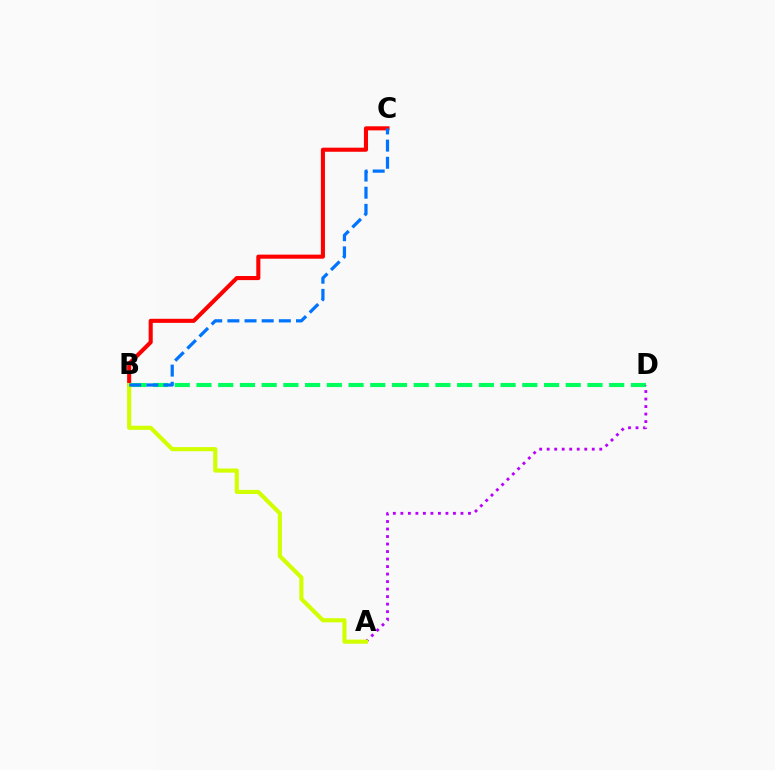{('B', 'C'): [{'color': '#ff0000', 'line_style': 'solid', 'thickness': 2.94}, {'color': '#0074ff', 'line_style': 'dashed', 'thickness': 2.33}], ('B', 'D'): [{'color': '#00ff5c', 'line_style': 'dashed', 'thickness': 2.95}], ('A', 'D'): [{'color': '#b900ff', 'line_style': 'dotted', 'thickness': 2.04}], ('A', 'B'): [{'color': '#d1ff00', 'line_style': 'solid', 'thickness': 2.97}]}